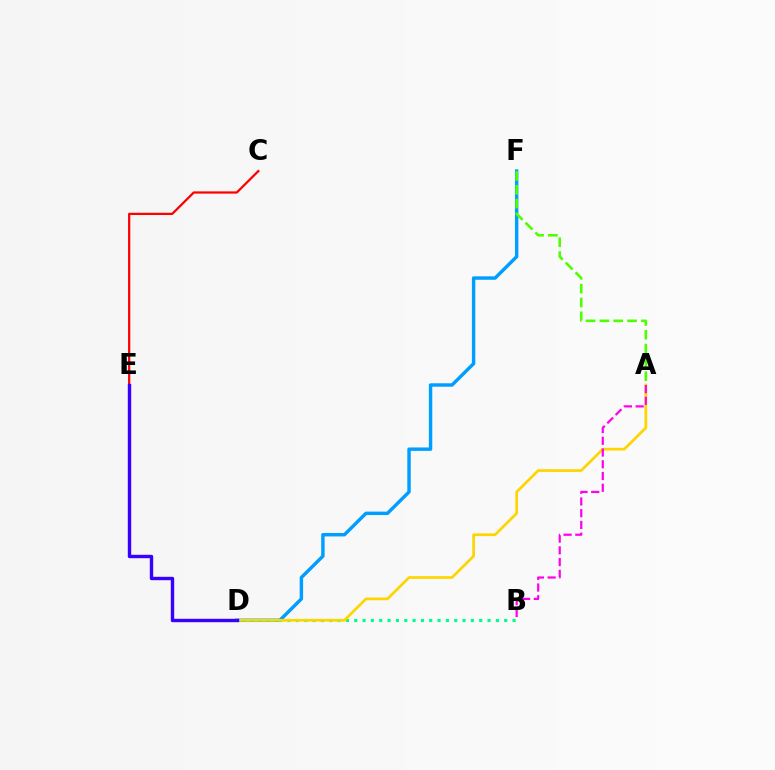{('D', 'F'): [{'color': '#009eff', 'line_style': 'solid', 'thickness': 2.47}], ('C', 'E'): [{'color': '#ff0000', 'line_style': 'solid', 'thickness': 1.62}], ('B', 'D'): [{'color': '#00ff86', 'line_style': 'dotted', 'thickness': 2.26}], ('A', 'F'): [{'color': '#4fff00', 'line_style': 'dashed', 'thickness': 1.88}], ('A', 'D'): [{'color': '#ffd500', 'line_style': 'solid', 'thickness': 1.95}], ('D', 'E'): [{'color': '#3700ff', 'line_style': 'solid', 'thickness': 2.44}], ('A', 'B'): [{'color': '#ff00ed', 'line_style': 'dashed', 'thickness': 1.59}]}